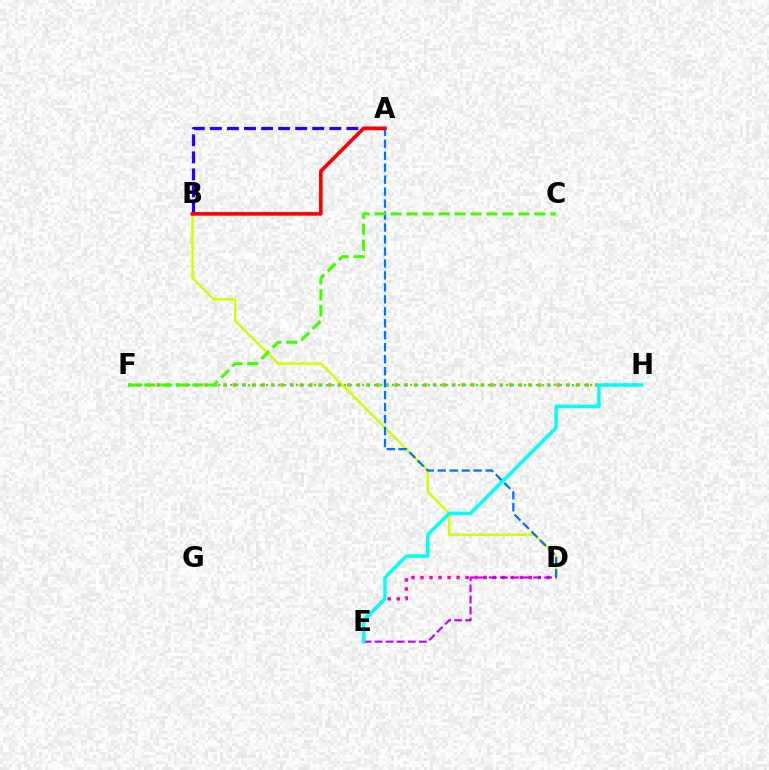{('B', 'D'): [{'color': '#d1ff00', 'line_style': 'solid', 'thickness': 1.75}], ('A', 'B'): [{'color': '#2500ff', 'line_style': 'dashed', 'thickness': 2.32}, {'color': '#ff0000', 'line_style': 'solid', 'thickness': 2.6}], ('F', 'H'): [{'color': '#ff9400', 'line_style': 'dotted', 'thickness': 2.59}, {'color': '#00ff5c', 'line_style': 'dotted', 'thickness': 1.63}], ('D', 'E'): [{'color': '#ff00ac', 'line_style': 'dotted', 'thickness': 2.45}, {'color': '#b900ff', 'line_style': 'dashed', 'thickness': 1.5}], ('A', 'D'): [{'color': '#0074ff', 'line_style': 'dashed', 'thickness': 1.63}], ('E', 'H'): [{'color': '#00fff6', 'line_style': 'solid', 'thickness': 2.48}], ('C', 'F'): [{'color': '#3dff00', 'line_style': 'dashed', 'thickness': 2.17}]}